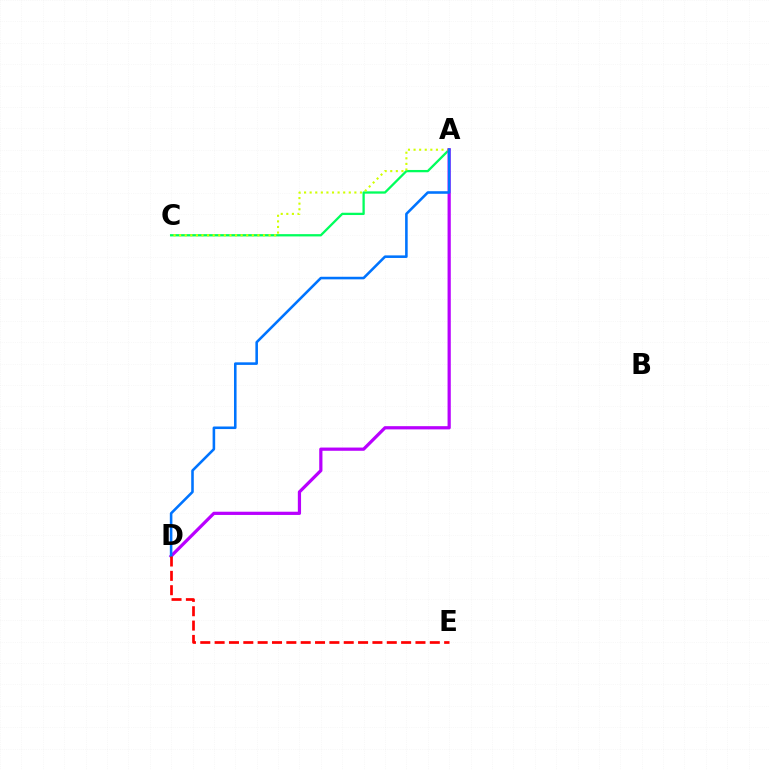{('A', 'C'): [{'color': '#00ff5c', 'line_style': 'solid', 'thickness': 1.65}, {'color': '#d1ff00', 'line_style': 'dotted', 'thickness': 1.52}], ('A', 'D'): [{'color': '#b900ff', 'line_style': 'solid', 'thickness': 2.32}, {'color': '#0074ff', 'line_style': 'solid', 'thickness': 1.85}], ('D', 'E'): [{'color': '#ff0000', 'line_style': 'dashed', 'thickness': 1.95}]}